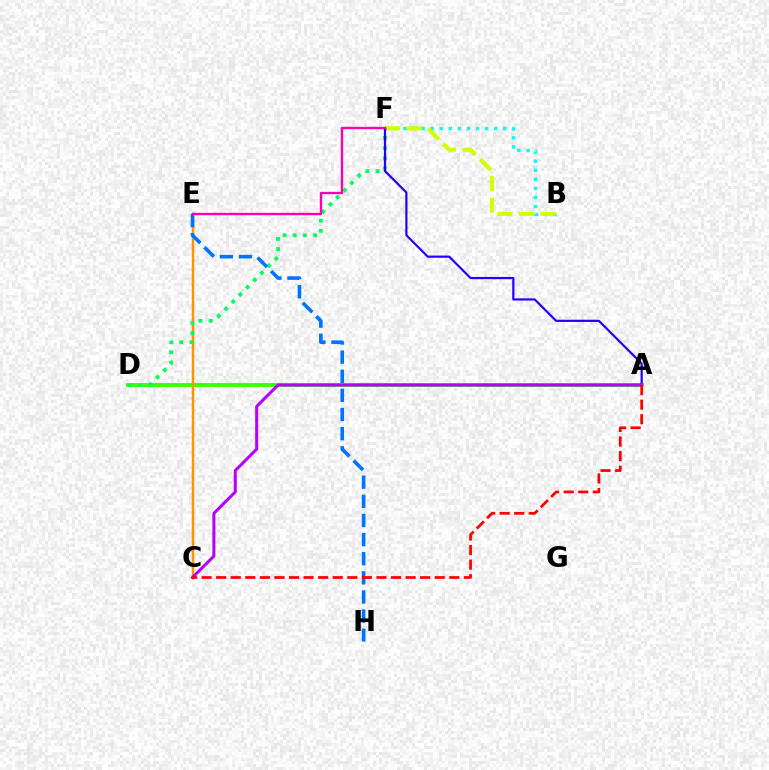{('B', 'F'): [{'color': '#00fff6', 'line_style': 'dotted', 'thickness': 2.46}, {'color': '#d1ff00', 'line_style': 'dashed', 'thickness': 2.93}], ('A', 'D'): [{'color': '#3dff00', 'line_style': 'solid', 'thickness': 2.81}], ('C', 'E'): [{'color': '#ff9400', 'line_style': 'solid', 'thickness': 1.78}], ('D', 'F'): [{'color': '#00ff5c', 'line_style': 'dotted', 'thickness': 2.76}], ('A', 'F'): [{'color': '#2500ff', 'line_style': 'solid', 'thickness': 1.58}], ('A', 'C'): [{'color': '#b900ff', 'line_style': 'solid', 'thickness': 2.17}, {'color': '#ff0000', 'line_style': 'dashed', 'thickness': 1.98}], ('E', 'H'): [{'color': '#0074ff', 'line_style': 'dashed', 'thickness': 2.6}], ('E', 'F'): [{'color': '#ff00ac', 'line_style': 'solid', 'thickness': 1.68}]}